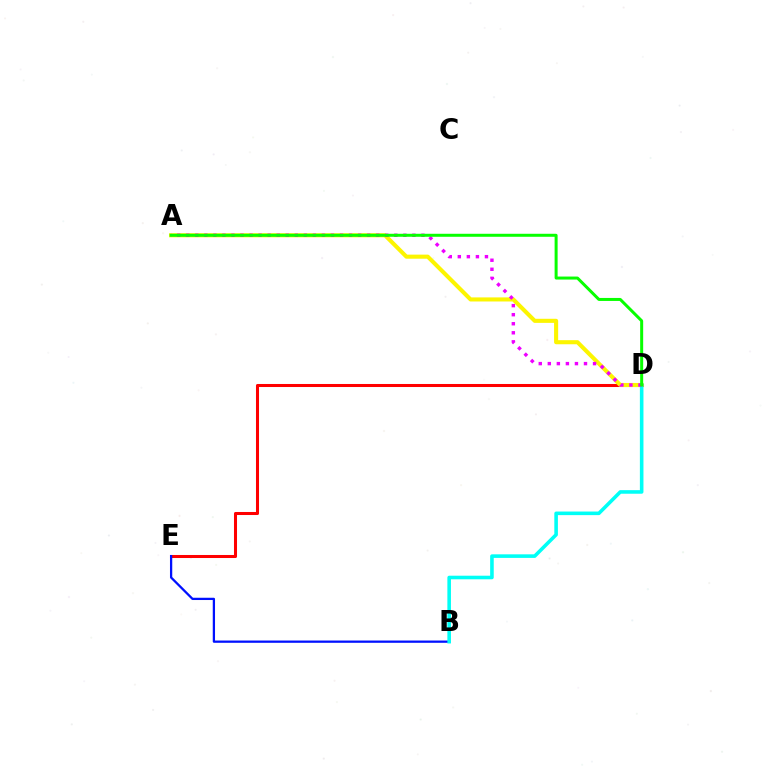{('D', 'E'): [{'color': '#ff0000', 'line_style': 'solid', 'thickness': 2.19}], ('A', 'D'): [{'color': '#fcf500', 'line_style': 'solid', 'thickness': 2.94}, {'color': '#ee00ff', 'line_style': 'dotted', 'thickness': 2.46}, {'color': '#08ff00', 'line_style': 'solid', 'thickness': 2.16}], ('B', 'E'): [{'color': '#0010ff', 'line_style': 'solid', 'thickness': 1.64}], ('B', 'D'): [{'color': '#00fff6', 'line_style': 'solid', 'thickness': 2.58}]}